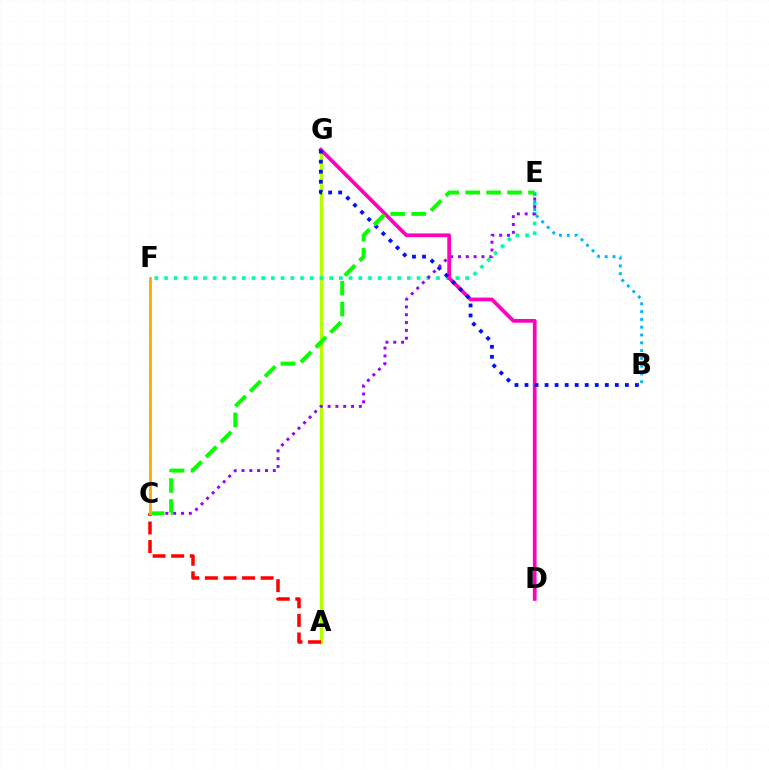{('A', 'G'): [{'color': '#b3ff00', 'line_style': 'solid', 'thickness': 2.44}], ('E', 'F'): [{'color': '#00ff9d', 'line_style': 'dotted', 'thickness': 2.64}], ('A', 'C'): [{'color': '#ff0000', 'line_style': 'dashed', 'thickness': 2.52}], ('B', 'E'): [{'color': '#00b5ff', 'line_style': 'dotted', 'thickness': 2.12}], ('D', 'G'): [{'color': '#ff00bd', 'line_style': 'solid', 'thickness': 2.69}], ('B', 'G'): [{'color': '#0010ff', 'line_style': 'dotted', 'thickness': 2.73}], ('C', 'E'): [{'color': '#9b00ff', 'line_style': 'dotted', 'thickness': 2.13}, {'color': '#08ff00', 'line_style': 'dashed', 'thickness': 2.85}], ('C', 'F'): [{'color': '#ffa500', 'line_style': 'solid', 'thickness': 1.98}]}